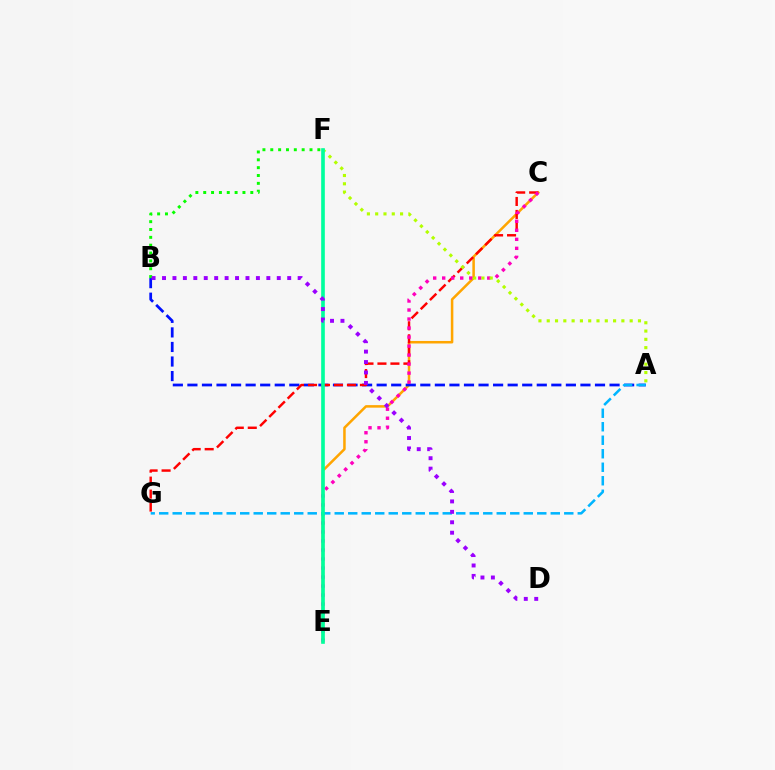{('C', 'E'): [{'color': '#ffa500', 'line_style': 'solid', 'thickness': 1.82}, {'color': '#ff00bd', 'line_style': 'dotted', 'thickness': 2.45}], ('A', 'B'): [{'color': '#0010ff', 'line_style': 'dashed', 'thickness': 1.98}], ('C', 'G'): [{'color': '#ff0000', 'line_style': 'dashed', 'thickness': 1.76}], ('B', 'F'): [{'color': '#08ff00', 'line_style': 'dotted', 'thickness': 2.13}], ('A', 'F'): [{'color': '#b3ff00', 'line_style': 'dotted', 'thickness': 2.25}], ('A', 'G'): [{'color': '#00b5ff', 'line_style': 'dashed', 'thickness': 1.83}], ('E', 'F'): [{'color': '#00ff9d', 'line_style': 'solid', 'thickness': 2.63}], ('B', 'D'): [{'color': '#9b00ff', 'line_style': 'dotted', 'thickness': 2.83}]}